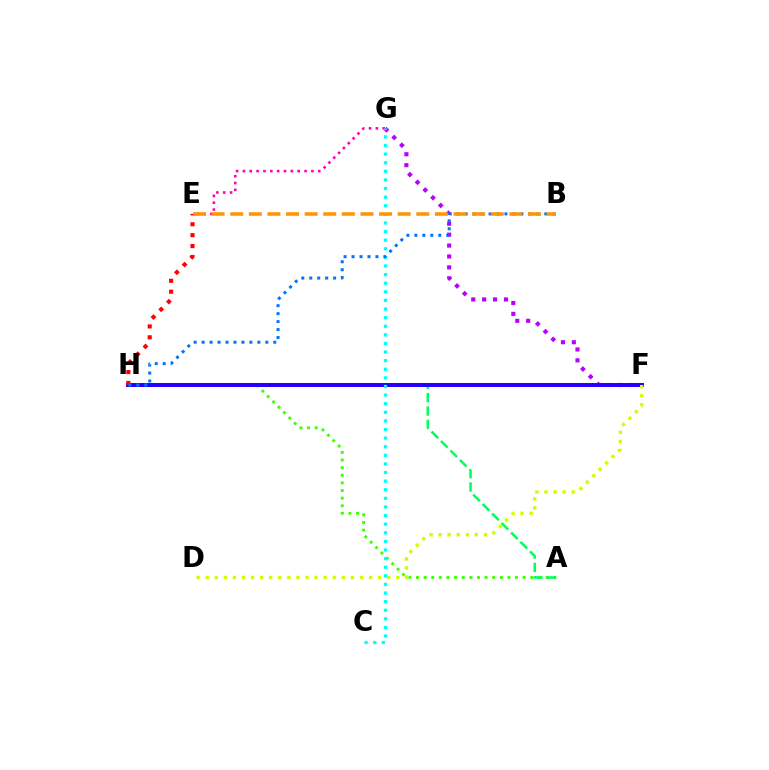{('F', 'G'): [{'color': '#b900ff', 'line_style': 'dotted', 'thickness': 2.96}], ('A', 'H'): [{'color': '#3dff00', 'line_style': 'dotted', 'thickness': 2.07}, {'color': '#00ff5c', 'line_style': 'dashed', 'thickness': 1.82}], ('F', 'H'): [{'color': '#2500ff', 'line_style': 'solid', 'thickness': 2.86}], ('E', 'G'): [{'color': '#ff00ac', 'line_style': 'dotted', 'thickness': 1.86}], ('E', 'H'): [{'color': '#ff0000', 'line_style': 'dotted', 'thickness': 2.96}], ('C', 'G'): [{'color': '#00fff6', 'line_style': 'dotted', 'thickness': 2.34}], ('D', 'F'): [{'color': '#d1ff00', 'line_style': 'dotted', 'thickness': 2.47}], ('B', 'H'): [{'color': '#0074ff', 'line_style': 'dotted', 'thickness': 2.16}], ('B', 'E'): [{'color': '#ff9400', 'line_style': 'dashed', 'thickness': 2.53}]}